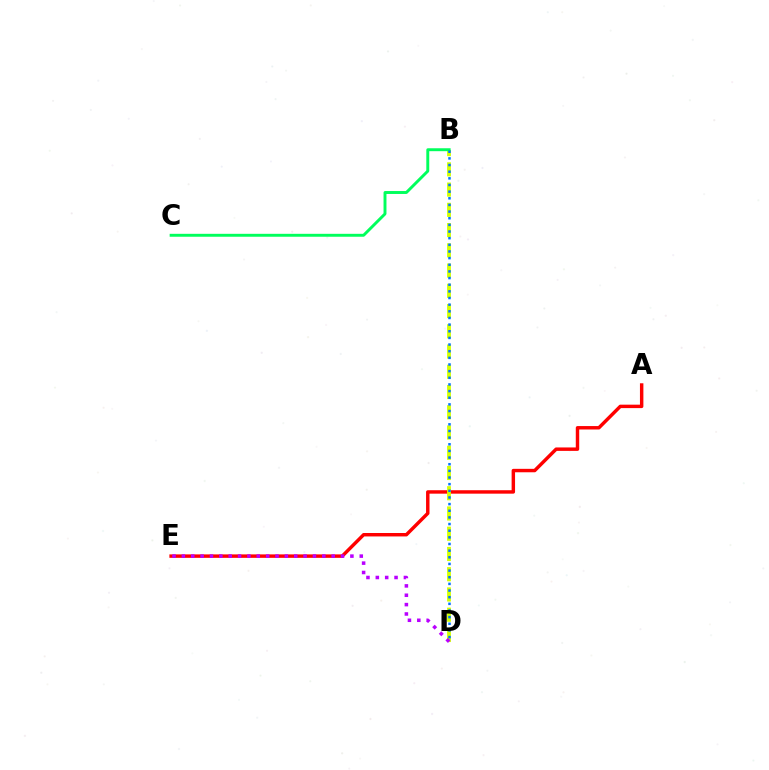{('A', 'E'): [{'color': '#ff0000', 'line_style': 'solid', 'thickness': 2.48}], ('B', 'D'): [{'color': '#d1ff00', 'line_style': 'dashed', 'thickness': 2.75}, {'color': '#0074ff', 'line_style': 'dotted', 'thickness': 1.81}], ('B', 'C'): [{'color': '#00ff5c', 'line_style': 'solid', 'thickness': 2.11}], ('D', 'E'): [{'color': '#b900ff', 'line_style': 'dotted', 'thickness': 2.54}]}